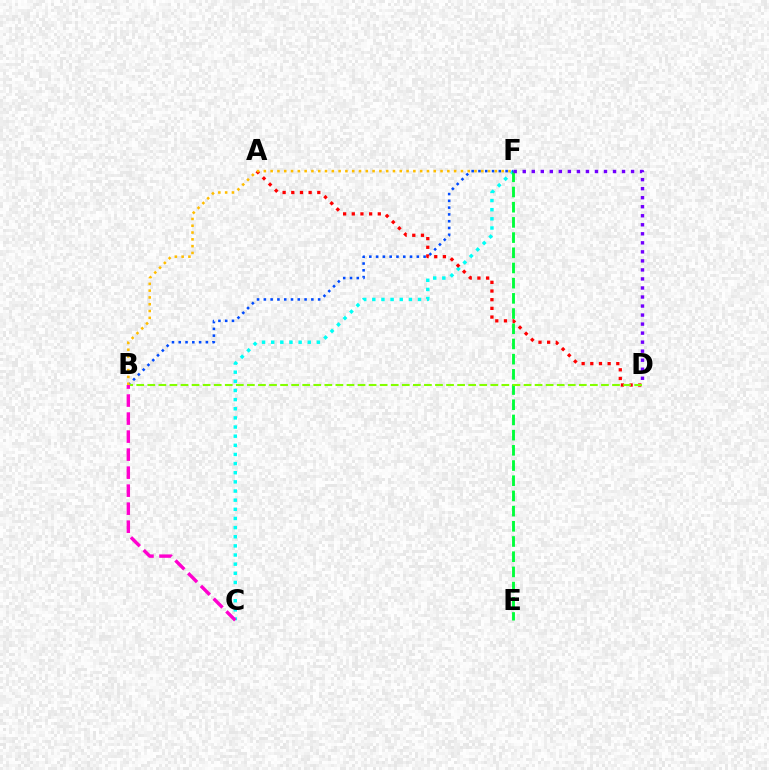{('C', 'F'): [{'color': '#00fff6', 'line_style': 'dotted', 'thickness': 2.48}], ('A', 'D'): [{'color': '#ff0000', 'line_style': 'dotted', 'thickness': 2.36}], ('E', 'F'): [{'color': '#00ff39', 'line_style': 'dashed', 'thickness': 2.06}], ('D', 'F'): [{'color': '#7200ff', 'line_style': 'dotted', 'thickness': 2.45}], ('B', 'F'): [{'color': '#004bff', 'line_style': 'dotted', 'thickness': 1.84}, {'color': '#ffbd00', 'line_style': 'dotted', 'thickness': 1.85}], ('B', 'D'): [{'color': '#84ff00', 'line_style': 'dashed', 'thickness': 1.5}], ('B', 'C'): [{'color': '#ff00cf', 'line_style': 'dashed', 'thickness': 2.45}]}